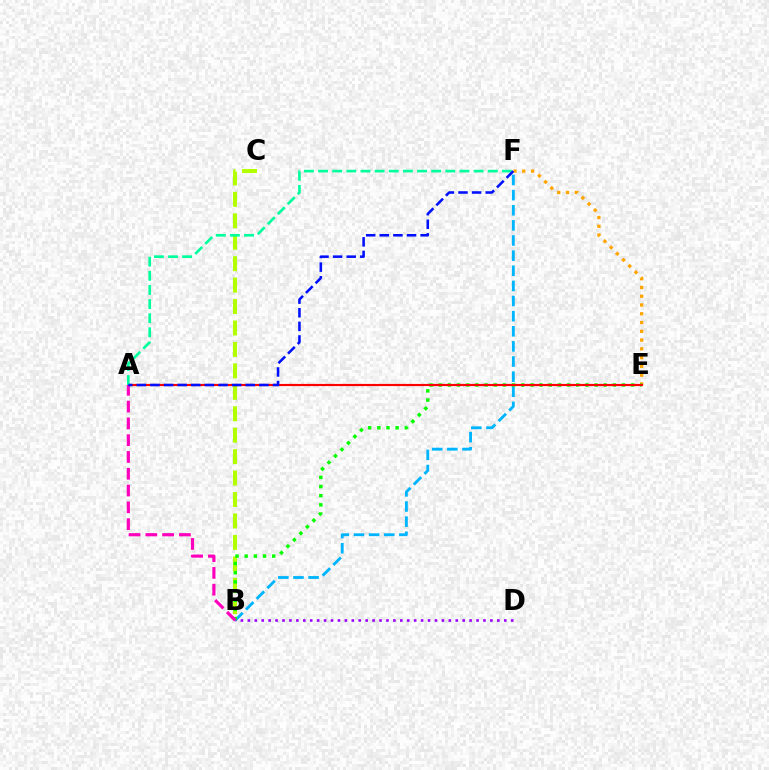{('B', 'C'): [{'color': '#b3ff00', 'line_style': 'dashed', 'thickness': 2.91}], ('E', 'F'): [{'color': '#ffa500', 'line_style': 'dotted', 'thickness': 2.38}], ('B', 'F'): [{'color': '#00b5ff', 'line_style': 'dashed', 'thickness': 2.05}], ('B', 'E'): [{'color': '#08ff00', 'line_style': 'dotted', 'thickness': 2.49}], ('A', 'E'): [{'color': '#ff0000', 'line_style': 'solid', 'thickness': 1.56}], ('A', 'F'): [{'color': '#00ff9d', 'line_style': 'dashed', 'thickness': 1.92}, {'color': '#0010ff', 'line_style': 'dashed', 'thickness': 1.85}], ('A', 'B'): [{'color': '#ff00bd', 'line_style': 'dashed', 'thickness': 2.28}], ('B', 'D'): [{'color': '#9b00ff', 'line_style': 'dotted', 'thickness': 1.88}]}